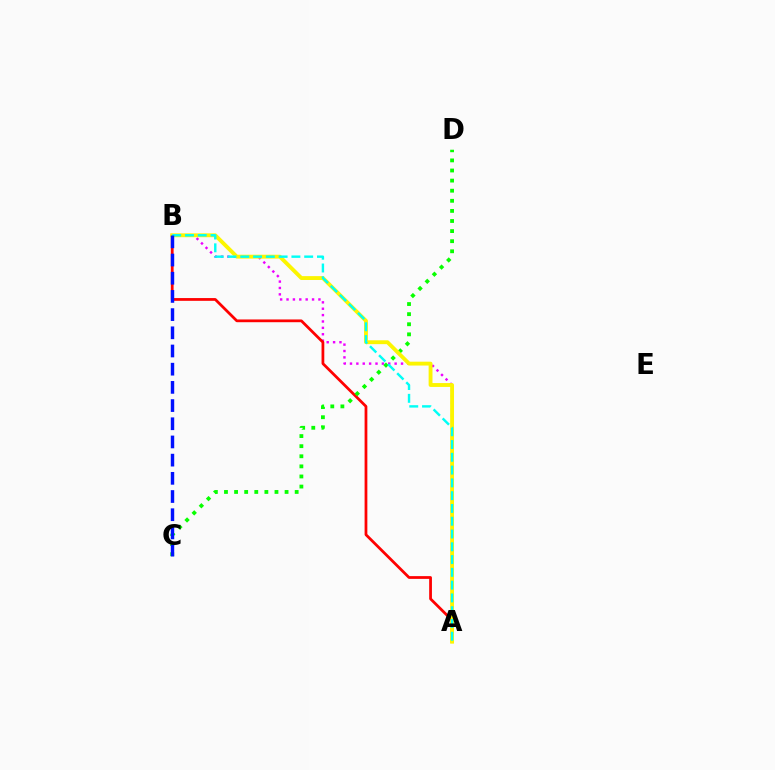{('A', 'B'): [{'color': '#ee00ff', 'line_style': 'dotted', 'thickness': 1.73}, {'color': '#ff0000', 'line_style': 'solid', 'thickness': 1.99}, {'color': '#fcf500', 'line_style': 'solid', 'thickness': 2.78}, {'color': '#00fff6', 'line_style': 'dashed', 'thickness': 1.74}], ('C', 'D'): [{'color': '#08ff00', 'line_style': 'dotted', 'thickness': 2.74}], ('B', 'C'): [{'color': '#0010ff', 'line_style': 'dashed', 'thickness': 2.47}]}